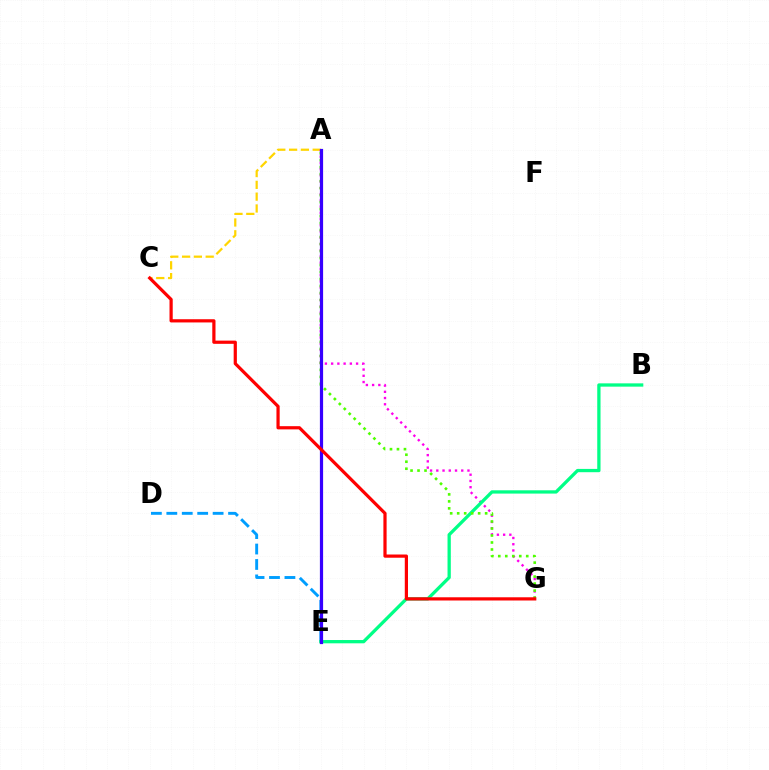{('D', 'E'): [{'color': '#009eff', 'line_style': 'dashed', 'thickness': 2.1}], ('A', 'C'): [{'color': '#ffd500', 'line_style': 'dashed', 'thickness': 1.6}], ('A', 'G'): [{'color': '#ff00ed', 'line_style': 'dotted', 'thickness': 1.69}, {'color': '#4fff00', 'line_style': 'dotted', 'thickness': 1.9}], ('B', 'E'): [{'color': '#00ff86', 'line_style': 'solid', 'thickness': 2.37}], ('A', 'E'): [{'color': '#3700ff', 'line_style': 'solid', 'thickness': 2.31}], ('C', 'G'): [{'color': '#ff0000', 'line_style': 'solid', 'thickness': 2.31}]}